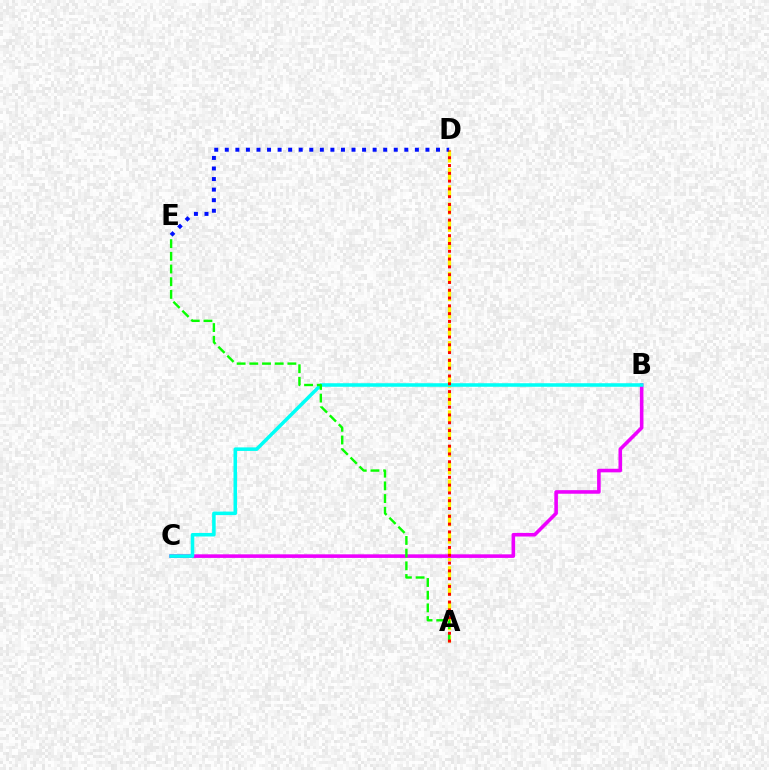{('A', 'D'): [{'color': '#fcf500', 'line_style': 'dashed', 'thickness': 2.35}, {'color': '#ff0000', 'line_style': 'dotted', 'thickness': 2.12}], ('D', 'E'): [{'color': '#0010ff', 'line_style': 'dotted', 'thickness': 2.87}], ('B', 'C'): [{'color': '#ee00ff', 'line_style': 'solid', 'thickness': 2.58}, {'color': '#00fff6', 'line_style': 'solid', 'thickness': 2.55}], ('A', 'E'): [{'color': '#08ff00', 'line_style': 'dashed', 'thickness': 1.72}]}